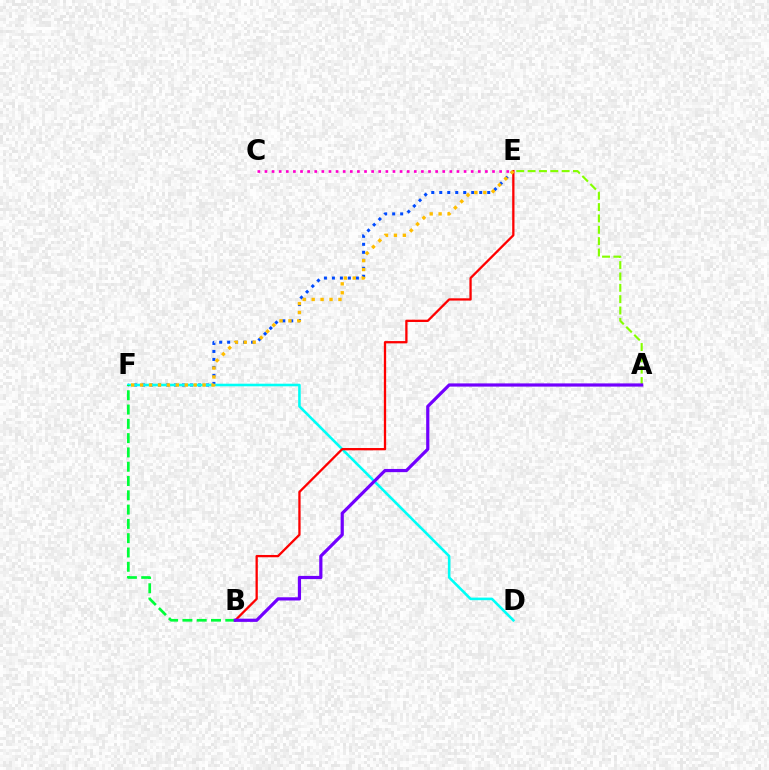{('A', 'E'): [{'color': '#84ff00', 'line_style': 'dashed', 'thickness': 1.54}], ('E', 'F'): [{'color': '#004bff', 'line_style': 'dotted', 'thickness': 2.17}, {'color': '#ffbd00', 'line_style': 'dotted', 'thickness': 2.43}], ('D', 'F'): [{'color': '#00fff6', 'line_style': 'solid', 'thickness': 1.87}], ('B', 'F'): [{'color': '#00ff39', 'line_style': 'dashed', 'thickness': 1.94}], ('B', 'E'): [{'color': '#ff0000', 'line_style': 'solid', 'thickness': 1.65}], ('A', 'B'): [{'color': '#7200ff', 'line_style': 'solid', 'thickness': 2.31}], ('C', 'E'): [{'color': '#ff00cf', 'line_style': 'dotted', 'thickness': 1.93}]}